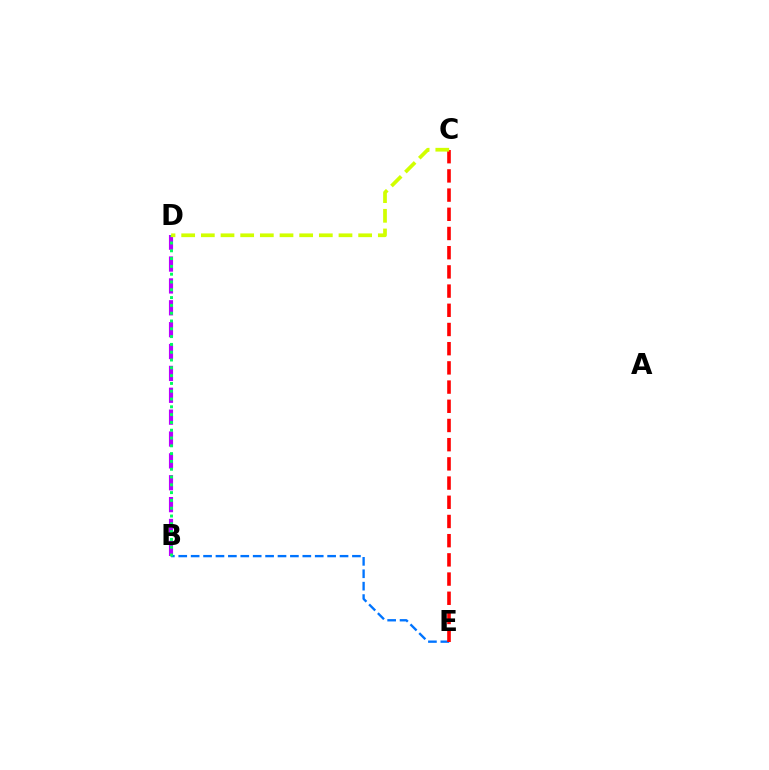{('B', 'E'): [{'color': '#0074ff', 'line_style': 'dashed', 'thickness': 1.69}], ('C', 'E'): [{'color': '#ff0000', 'line_style': 'dashed', 'thickness': 2.61}], ('B', 'D'): [{'color': '#b900ff', 'line_style': 'dashed', 'thickness': 2.97}, {'color': '#00ff5c', 'line_style': 'dotted', 'thickness': 2.12}], ('C', 'D'): [{'color': '#d1ff00', 'line_style': 'dashed', 'thickness': 2.67}]}